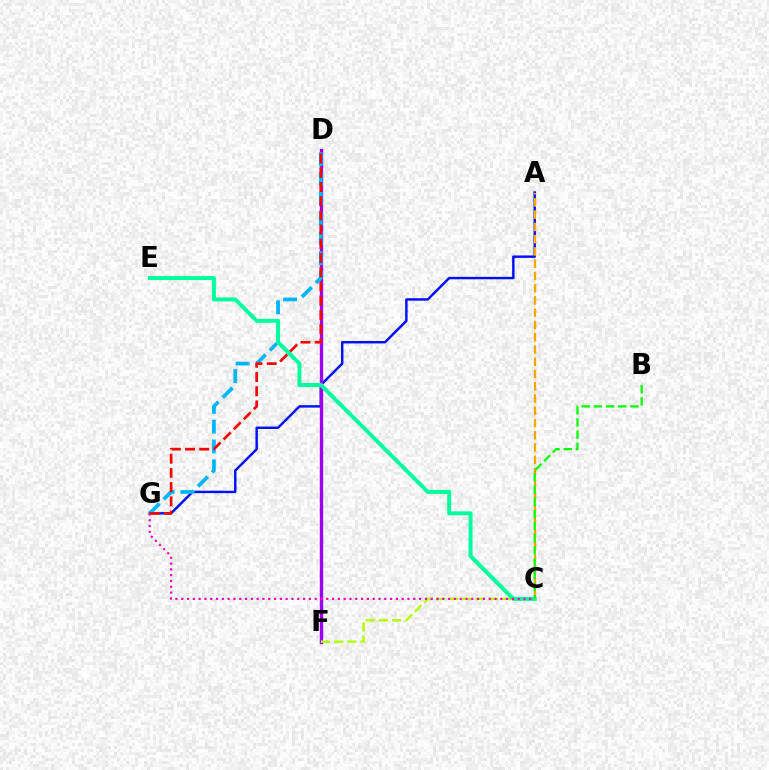{('A', 'G'): [{'color': '#0010ff', 'line_style': 'solid', 'thickness': 1.76}], ('D', 'F'): [{'color': '#9b00ff', 'line_style': 'solid', 'thickness': 2.42}], ('D', 'G'): [{'color': '#00b5ff', 'line_style': 'dashed', 'thickness': 2.69}, {'color': '#ff0000', 'line_style': 'dashed', 'thickness': 1.93}], ('C', 'F'): [{'color': '#b3ff00', 'line_style': 'dashed', 'thickness': 1.8}], ('C', 'E'): [{'color': '#00ff9d', 'line_style': 'solid', 'thickness': 2.86}], ('A', 'C'): [{'color': '#ffa500', 'line_style': 'dashed', 'thickness': 1.67}], ('C', 'G'): [{'color': '#ff00bd', 'line_style': 'dotted', 'thickness': 1.58}], ('B', 'C'): [{'color': '#08ff00', 'line_style': 'dashed', 'thickness': 1.65}]}